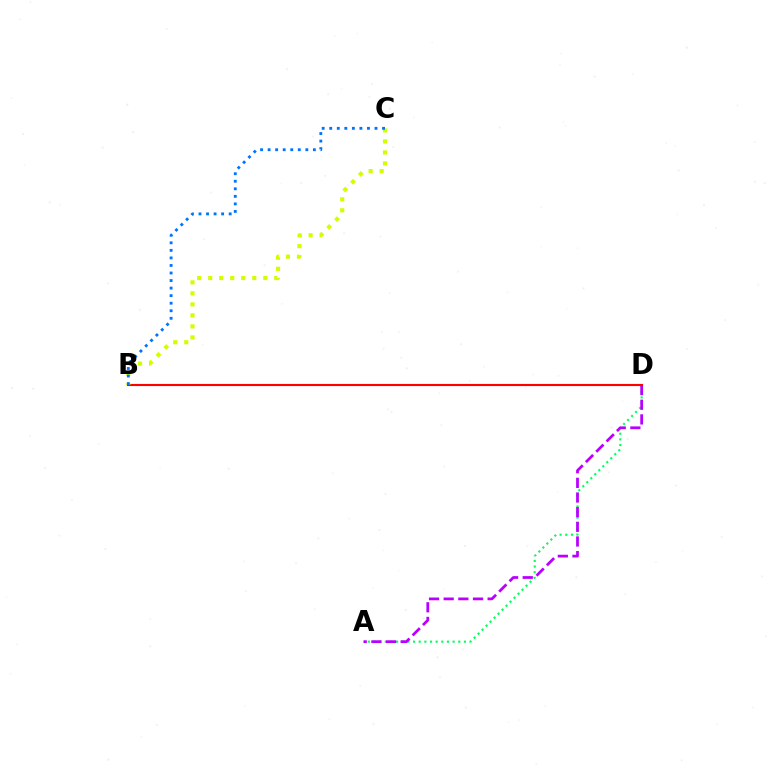{('A', 'D'): [{'color': '#00ff5c', 'line_style': 'dotted', 'thickness': 1.54}, {'color': '#b900ff', 'line_style': 'dashed', 'thickness': 1.99}], ('B', 'D'): [{'color': '#ff0000', 'line_style': 'solid', 'thickness': 1.52}], ('B', 'C'): [{'color': '#d1ff00', 'line_style': 'dotted', 'thickness': 2.99}, {'color': '#0074ff', 'line_style': 'dotted', 'thickness': 2.05}]}